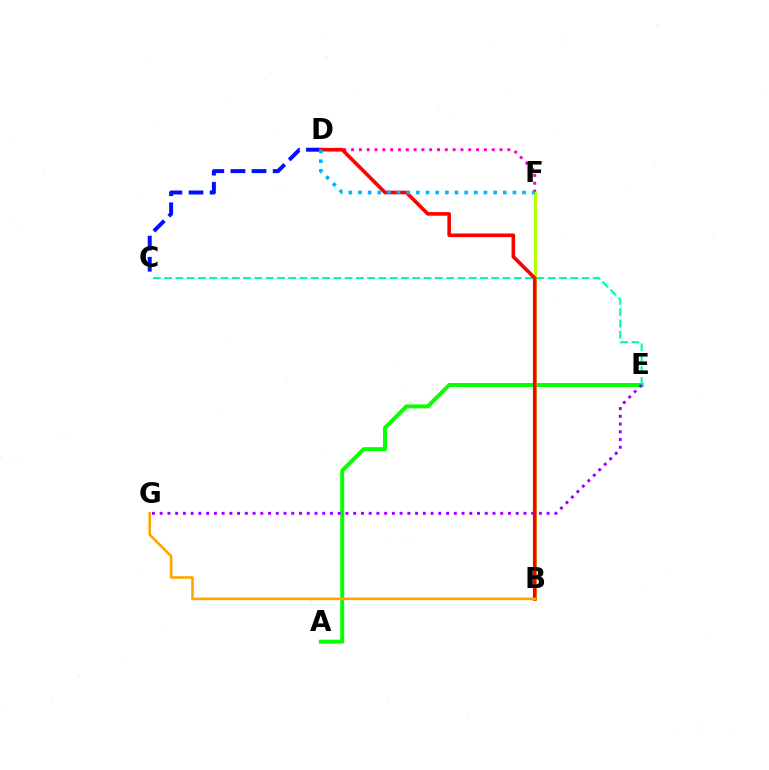{('A', 'E'): [{'color': '#08ff00', 'line_style': 'solid', 'thickness': 2.86}], ('C', 'D'): [{'color': '#0010ff', 'line_style': 'dashed', 'thickness': 2.87}], ('D', 'F'): [{'color': '#ff00bd', 'line_style': 'dotted', 'thickness': 2.12}, {'color': '#00b5ff', 'line_style': 'dotted', 'thickness': 2.62}], ('B', 'F'): [{'color': '#b3ff00', 'line_style': 'solid', 'thickness': 2.14}], ('C', 'E'): [{'color': '#00ff9d', 'line_style': 'dashed', 'thickness': 1.53}], ('B', 'D'): [{'color': '#ff0000', 'line_style': 'solid', 'thickness': 2.6}], ('E', 'G'): [{'color': '#9b00ff', 'line_style': 'dotted', 'thickness': 2.1}], ('B', 'G'): [{'color': '#ffa500', 'line_style': 'solid', 'thickness': 1.88}]}